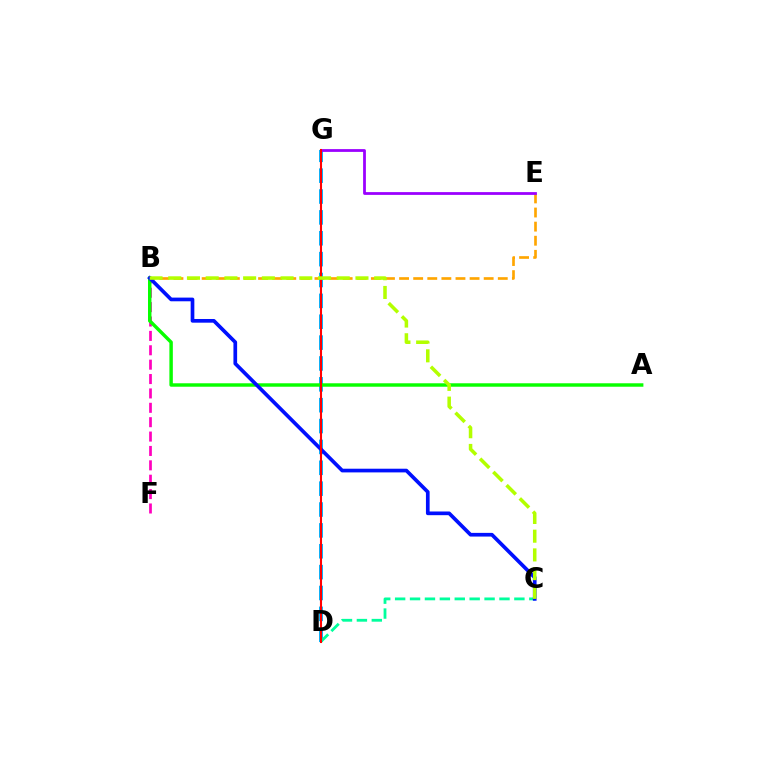{('B', 'E'): [{'color': '#ffa500', 'line_style': 'dashed', 'thickness': 1.92}], ('D', 'G'): [{'color': '#00b5ff', 'line_style': 'dashed', 'thickness': 2.83}, {'color': '#ff0000', 'line_style': 'solid', 'thickness': 1.5}], ('B', 'F'): [{'color': '#ff00bd', 'line_style': 'dashed', 'thickness': 1.95}], ('C', 'D'): [{'color': '#00ff9d', 'line_style': 'dashed', 'thickness': 2.03}], ('A', 'B'): [{'color': '#08ff00', 'line_style': 'solid', 'thickness': 2.48}], ('B', 'C'): [{'color': '#0010ff', 'line_style': 'solid', 'thickness': 2.65}, {'color': '#b3ff00', 'line_style': 'dashed', 'thickness': 2.54}], ('E', 'G'): [{'color': '#9b00ff', 'line_style': 'solid', 'thickness': 2.0}]}